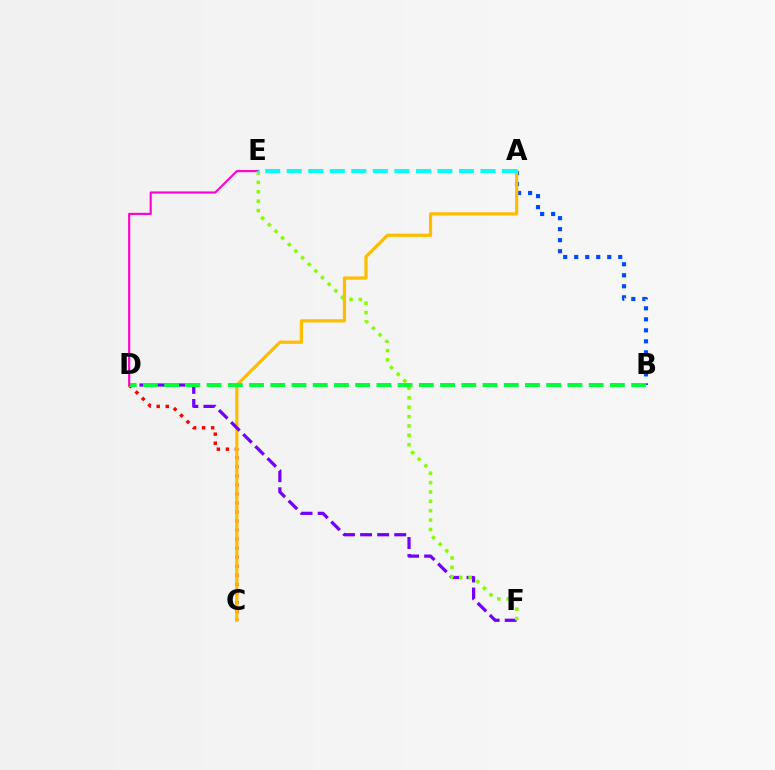{('A', 'B'): [{'color': '#004bff', 'line_style': 'dotted', 'thickness': 2.99}], ('C', 'D'): [{'color': '#ff0000', 'line_style': 'dotted', 'thickness': 2.45}], ('A', 'C'): [{'color': '#ffbd00', 'line_style': 'solid', 'thickness': 2.32}], ('D', 'F'): [{'color': '#7200ff', 'line_style': 'dashed', 'thickness': 2.32}], ('B', 'D'): [{'color': '#00ff39', 'line_style': 'dashed', 'thickness': 2.88}], ('D', 'E'): [{'color': '#ff00cf', 'line_style': 'solid', 'thickness': 1.54}], ('E', 'F'): [{'color': '#84ff00', 'line_style': 'dotted', 'thickness': 2.55}], ('A', 'E'): [{'color': '#00fff6', 'line_style': 'dashed', 'thickness': 2.92}]}